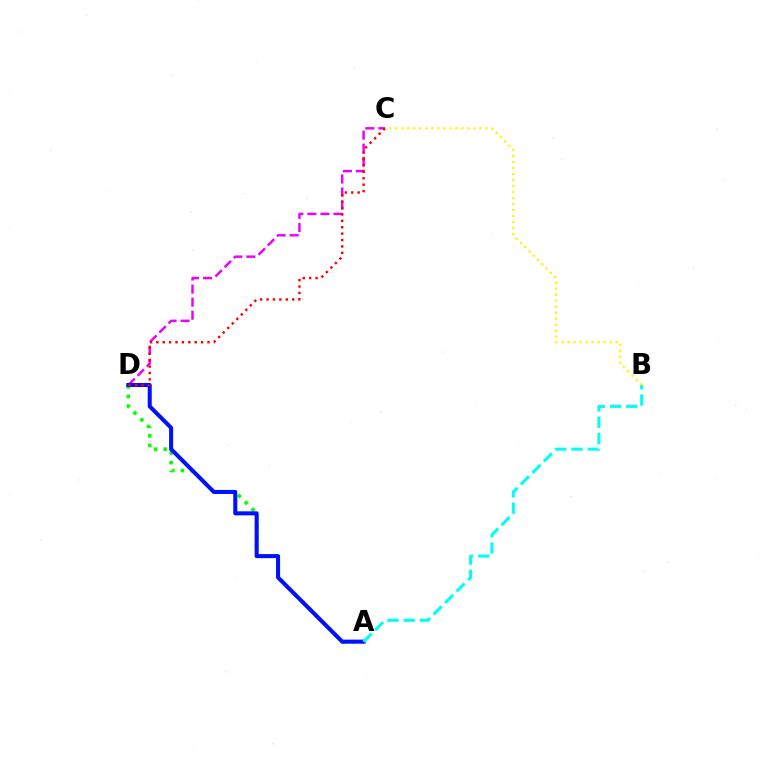{('C', 'D'): [{'color': '#ee00ff', 'line_style': 'dashed', 'thickness': 1.77}, {'color': '#ff0000', 'line_style': 'dotted', 'thickness': 1.74}], ('A', 'D'): [{'color': '#08ff00', 'line_style': 'dotted', 'thickness': 2.62}, {'color': '#0010ff', 'line_style': 'solid', 'thickness': 2.91}], ('A', 'B'): [{'color': '#00fff6', 'line_style': 'dashed', 'thickness': 2.21}], ('B', 'C'): [{'color': '#fcf500', 'line_style': 'dotted', 'thickness': 1.63}]}